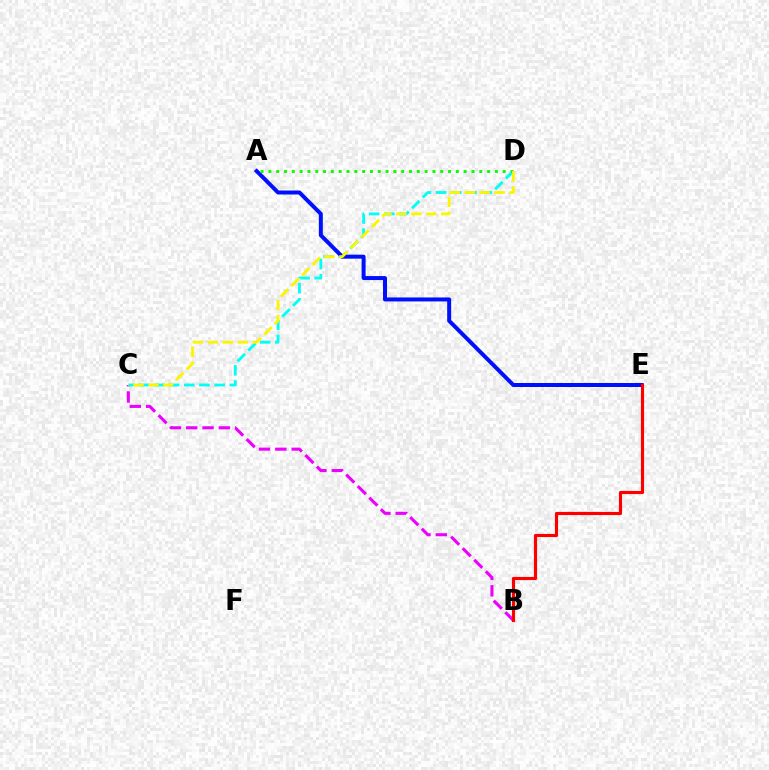{('B', 'C'): [{'color': '#ee00ff', 'line_style': 'dashed', 'thickness': 2.22}], ('C', 'D'): [{'color': '#00fff6', 'line_style': 'dashed', 'thickness': 2.06}, {'color': '#fcf500', 'line_style': 'dashed', 'thickness': 2.03}], ('A', 'E'): [{'color': '#0010ff', 'line_style': 'solid', 'thickness': 2.87}], ('A', 'D'): [{'color': '#08ff00', 'line_style': 'dotted', 'thickness': 2.12}], ('B', 'E'): [{'color': '#ff0000', 'line_style': 'solid', 'thickness': 2.27}]}